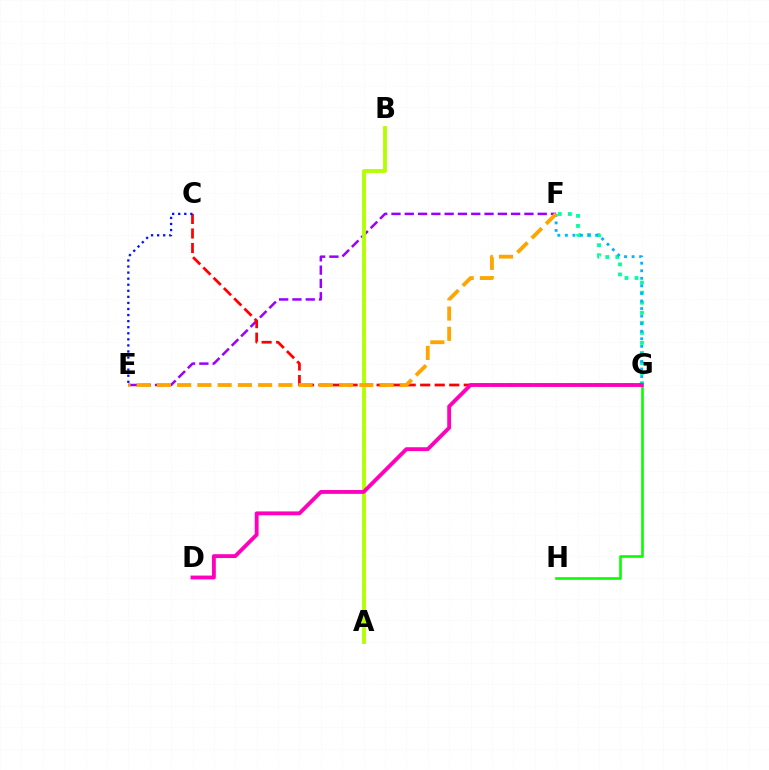{('E', 'F'): [{'color': '#9b00ff', 'line_style': 'dashed', 'thickness': 1.81}, {'color': '#ffa500', 'line_style': 'dashed', 'thickness': 2.75}], ('C', 'G'): [{'color': '#ff0000', 'line_style': 'dashed', 'thickness': 1.97}], ('G', 'H'): [{'color': '#08ff00', 'line_style': 'solid', 'thickness': 1.89}], ('F', 'G'): [{'color': '#00ff9d', 'line_style': 'dotted', 'thickness': 2.73}, {'color': '#00b5ff', 'line_style': 'dotted', 'thickness': 2.05}], ('C', 'E'): [{'color': '#0010ff', 'line_style': 'dotted', 'thickness': 1.65}], ('A', 'B'): [{'color': '#b3ff00', 'line_style': 'solid', 'thickness': 2.76}], ('D', 'G'): [{'color': '#ff00bd', 'line_style': 'solid', 'thickness': 2.77}]}